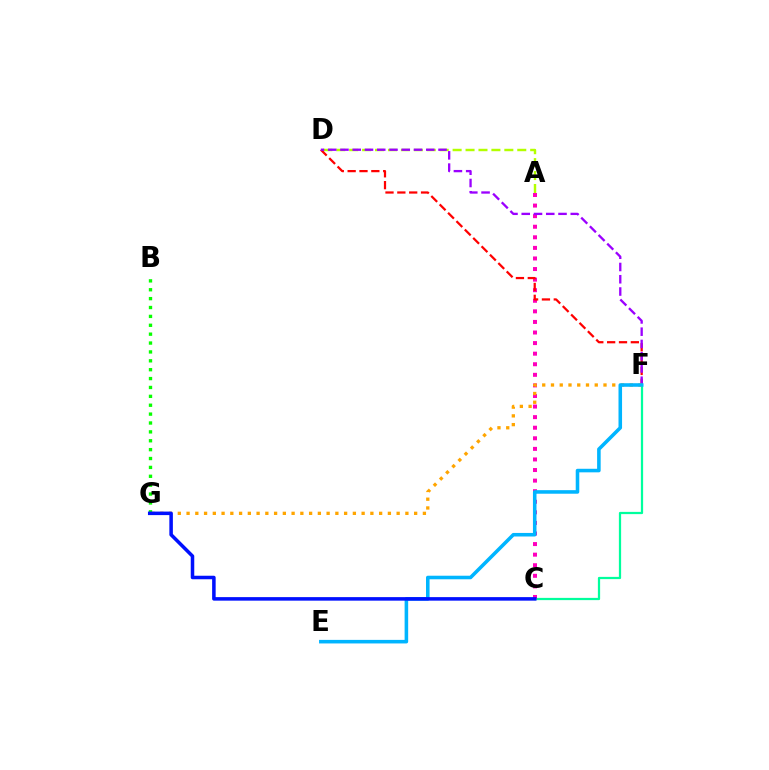{('C', 'F'): [{'color': '#00ff9d', 'line_style': 'solid', 'thickness': 1.61}], ('A', 'C'): [{'color': '#ff00bd', 'line_style': 'dotted', 'thickness': 2.87}], ('A', 'D'): [{'color': '#b3ff00', 'line_style': 'dashed', 'thickness': 1.76}], ('D', 'F'): [{'color': '#ff0000', 'line_style': 'dashed', 'thickness': 1.61}, {'color': '#9b00ff', 'line_style': 'dashed', 'thickness': 1.67}], ('F', 'G'): [{'color': '#ffa500', 'line_style': 'dotted', 'thickness': 2.38}], ('B', 'G'): [{'color': '#08ff00', 'line_style': 'dotted', 'thickness': 2.41}], ('E', 'F'): [{'color': '#00b5ff', 'line_style': 'solid', 'thickness': 2.56}], ('C', 'G'): [{'color': '#0010ff', 'line_style': 'solid', 'thickness': 2.54}]}